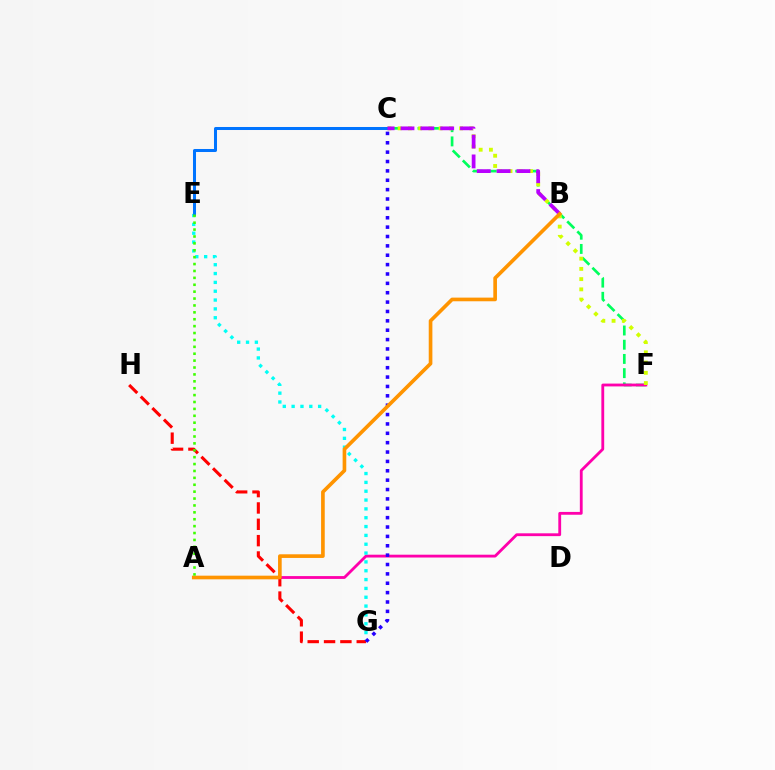{('C', 'F'): [{'color': '#00ff5c', 'line_style': 'dashed', 'thickness': 1.93}, {'color': '#d1ff00', 'line_style': 'dotted', 'thickness': 2.78}], ('A', 'F'): [{'color': '#ff00ac', 'line_style': 'solid', 'thickness': 2.03}], ('E', 'G'): [{'color': '#00fff6', 'line_style': 'dotted', 'thickness': 2.4}], ('G', 'H'): [{'color': '#ff0000', 'line_style': 'dashed', 'thickness': 2.22}], ('C', 'E'): [{'color': '#0074ff', 'line_style': 'solid', 'thickness': 2.17}], ('B', 'C'): [{'color': '#b900ff', 'line_style': 'dashed', 'thickness': 2.7}], ('C', 'G'): [{'color': '#2500ff', 'line_style': 'dotted', 'thickness': 2.55}], ('A', 'B'): [{'color': '#ff9400', 'line_style': 'solid', 'thickness': 2.63}], ('A', 'E'): [{'color': '#3dff00', 'line_style': 'dotted', 'thickness': 1.87}]}